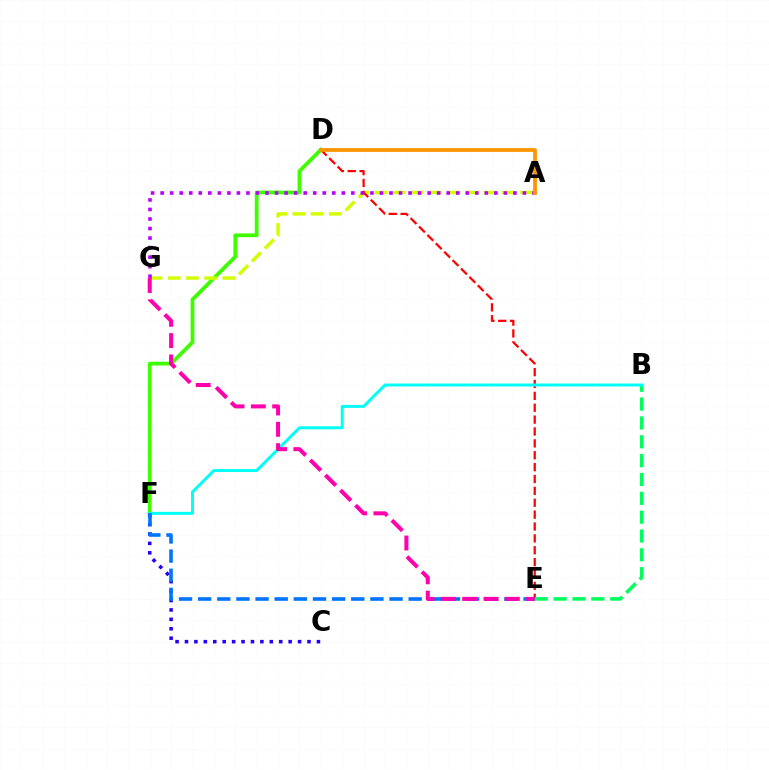{('D', 'F'): [{'color': '#3dff00', 'line_style': 'solid', 'thickness': 2.71}], ('A', 'G'): [{'color': '#d1ff00', 'line_style': 'dashed', 'thickness': 2.47}, {'color': '#b900ff', 'line_style': 'dotted', 'thickness': 2.59}], ('D', 'E'): [{'color': '#ff0000', 'line_style': 'dashed', 'thickness': 1.61}], ('C', 'F'): [{'color': '#2500ff', 'line_style': 'dotted', 'thickness': 2.56}], ('B', 'E'): [{'color': '#00ff5c', 'line_style': 'dashed', 'thickness': 2.56}], ('B', 'F'): [{'color': '#00fff6', 'line_style': 'solid', 'thickness': 2.13}], ('E', 'F'): [{'color': '#0074ff', 'line_style': 'dashed', 'thickness': 2.6}], ('E', 'G'): [{'color': '#ff00ac', 'line_style': 'dashed', 'thickness': 2.9}], ('A', 'D'): [{'color': '#ff9400', 'line_style': 'solid', 'thickness': 2.7}]}